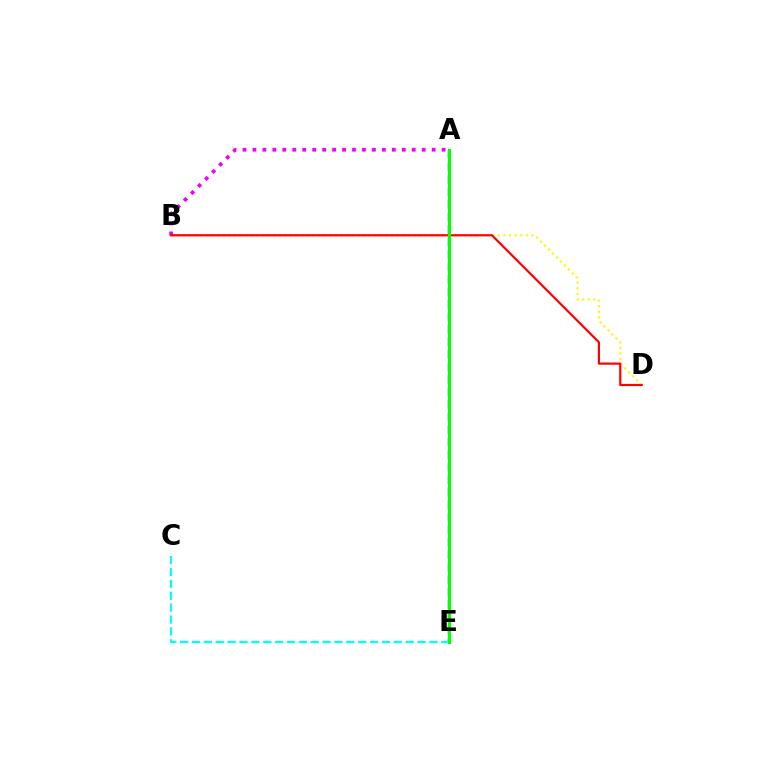{('A', 'E'): [{'color': '#0010ff', 'line_style': 'dashed', 'thickness': 1.7}, {'color': '#08ff00', 'line_style': 'solid', 'thickness': 2.26}], ('B', 'D'): [{'color': '#fcf500', 'line_style': 'dotted', 'thickness': 1.53}, {'color': '#ff0000', 'line_style': 'solid', 'thickness': 1.57}], ('A', 'B'): [{'color': '#ee00ff', 'line_style': 'dotted', 'thickness': 2.7}], ('C', 'E'): [{'color': '#00fff6', 'line_style': 'dashed', 'thickness': 1.61}]}